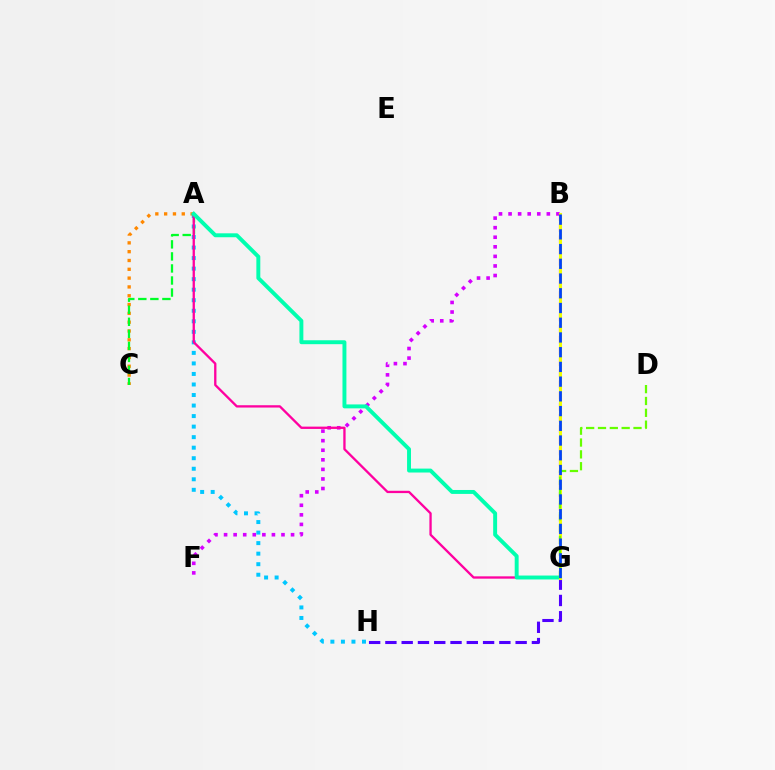{('B', 'G'): [{'color': '#ff0000', 'line_style': 'dashed', 'thickness': 1.52}, {'color': '#eeff00', 'line_style': 'solid', 'thickness': 2.22}, {'color': '#003fff', 'line_style': 'dashed', 'thickness': 2.0}], ('A', 'C'): [{'color': '#ff8800', 'line_style': 'dotted', 'thickness': 2.39}, {'color': '#00ff27', 'line_style': 'dashed', 'thickness': 1.64}], ('B', 'F'): [{'color': '#d600ff', 'line_style': 'dotted', 'thickness': 2.6}], ('G', 'H'): [{'color': '#4f00ff', 'line_style': 'dashed', 'thickness': 2.21}], ('A', 'H'): [{'color': '#00c7ff', 'line_style': 'dotted', 'thickness': 2.86}], ('A', 'G'): [{'color': '#ff00a0', 'line_style': 'solid', 'thickness': 1.67}, {'color': '#00ffaf', 'line_style': 'solid', 'thickness': 2.83}], ('D', 'G'): [{'color': '#66ff00', 'line_style': 'dashed', 'thickness': 1.61}]}